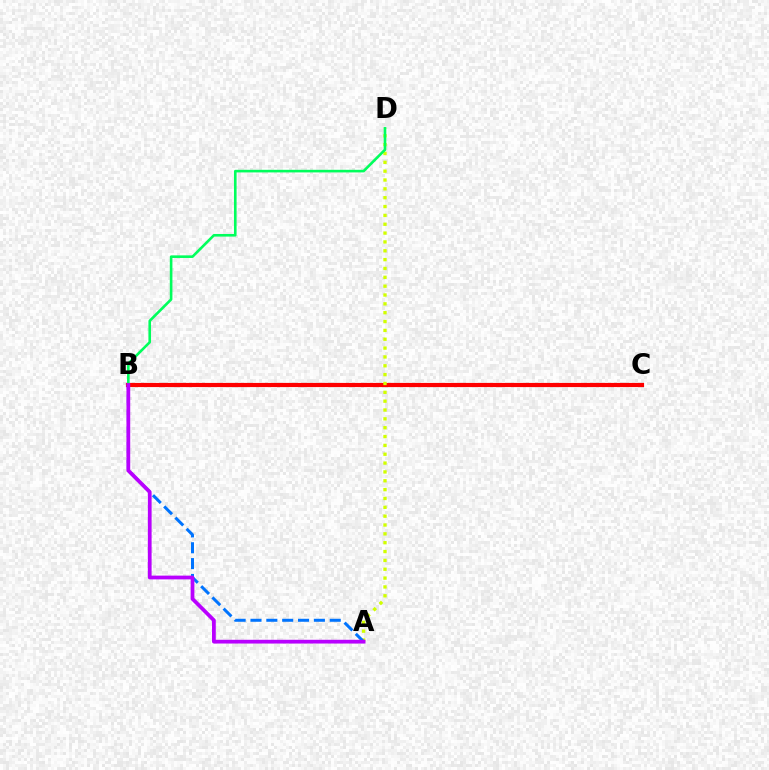{('B', 'C'): [{'color': '#ff0000', 'line_style': 'solid', 'thickness': 3.0}], ('A', 'D'): [{'color': '#d1ff00', 'line_style': 'dotted', 'thickness': 2.4}], ('A', 'B'): [{'color': '#0074ff', 'line_style': 'dashed', 'thickness': 2.15}, {'color': '#b900ff', 'line_style': 'solid', 'thickness': 2.7}], ('B', 'D'): [{'color': '#00ff5c', 'line_style': 'solid', 'thickness': 1.88}]}